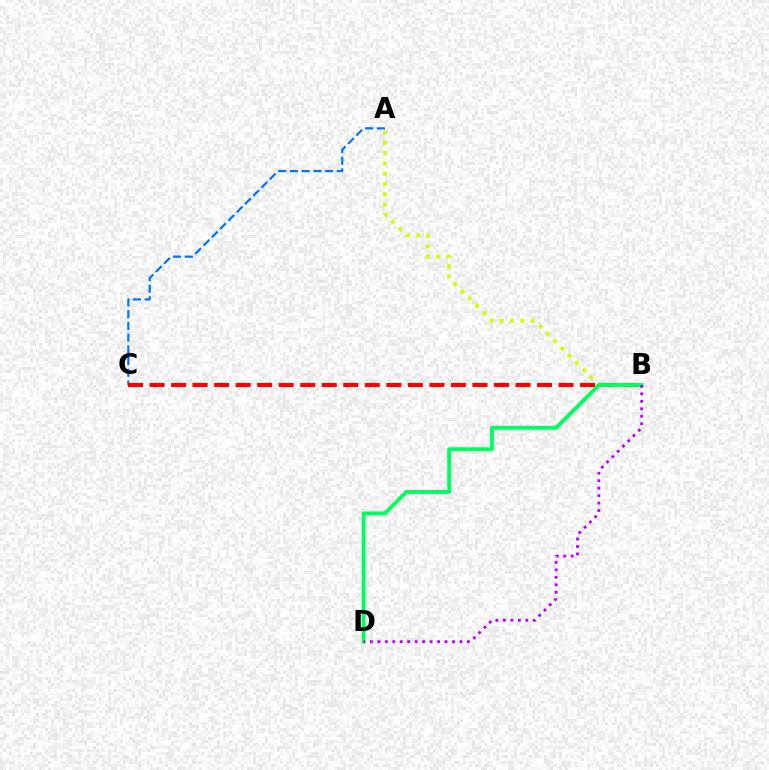{('A', 'B'): [{'color': '#d1ff00', 'line_style': 'dotted', 'thickness': 2.79}], ('A', 'C'): [{'color': '#0074ff', 'line_style': 'dashed', 'thickness': 1.59}], ('B', 'C'): [{'color': '#ff0000', 'line_style': 'dashed', 'thickness': 2.92}], ('B', 'D'): [{'color': '#00ff5c', 'line_style': 'solid', 'thickness': 2.76}, {'color': '#b900ff', 'line_style': 'dotted', 'thickness': 2.03}]}